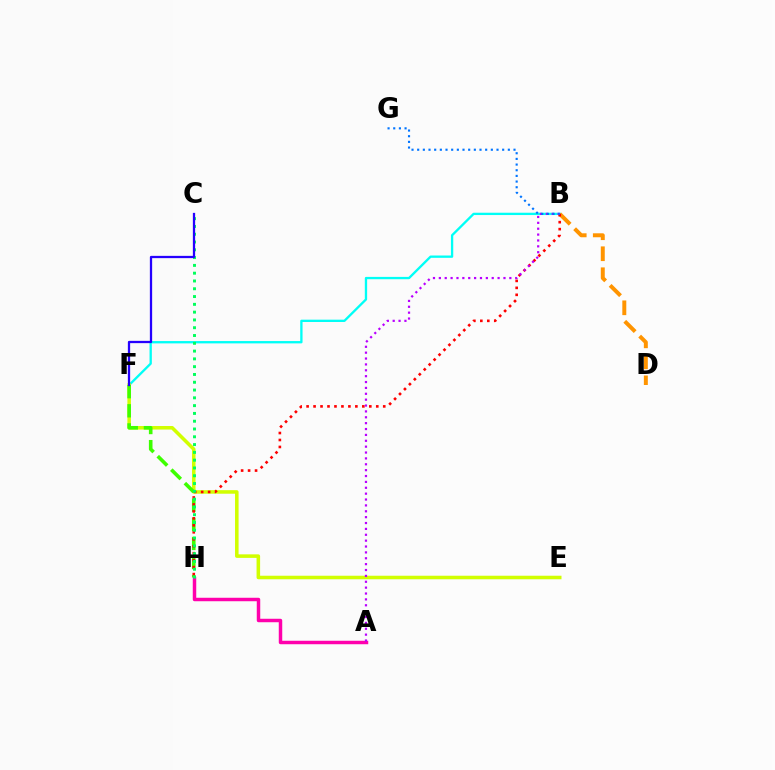{('B', 'F'): [{'color': '#00fff6', 'line_style': 'solid', 'thickness': 1.67}], ('E', 'F'): [{'color': '#d1ff00', 'line_style': 'solid', 'thickness': 2.55}], ('B', 'D'): [{'color': '#ff9400', 'line_style': 'dashed', 'thickness': 2.85}], ('F', 'H'): [{'color': '#3dff00', 'line_style': 'dashed', 'thickness': 2.6}], ('B', 'H'): [{'color': '#ff0000', 'line_style': 'dotted', 'thickness': 1.89}], ('A', 'H'): [{'color': '#ff00ac', 'line_style': 'solid', 'thickness': 2.49}], ('C', 'H'): [{'color': '#00ff5c', 'line_style': 'dotted', 'thickness': 2.12}], ('A', 'B'): [{'color': '#b900ff', 'line_style': 'dotted', 'thickness': 1.6}], ('B', 'G'): [{'color': '#0074ff', 'line_style': 'dotted', 'thickness': 1.54}], ('C', 'F'): [{'color': '#2500ff', 'line_style': 'solid', 'thickness': 1.64}]}